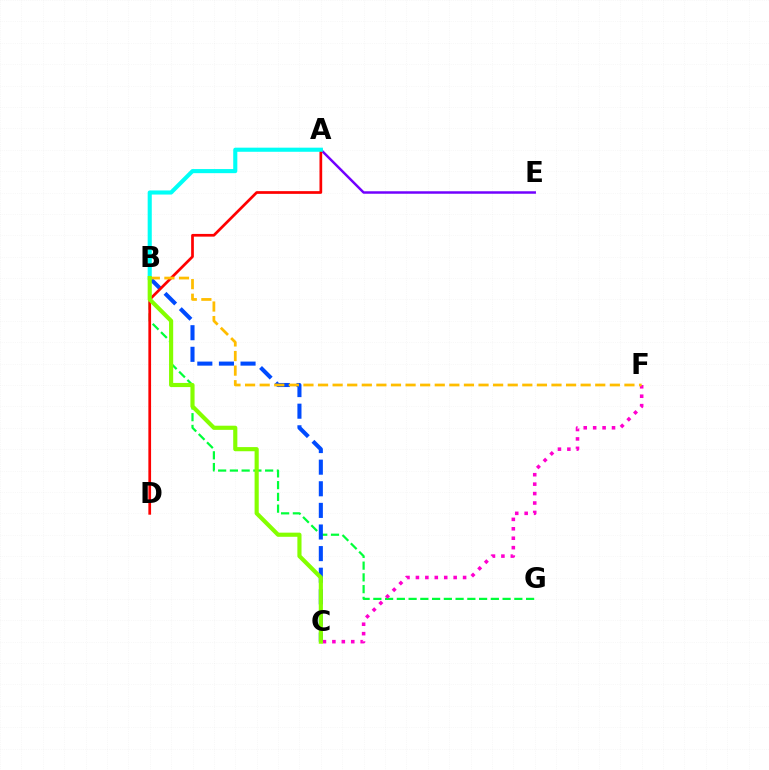{('B', 'G'): [{'color': '#00ff39', 'line_style': 'dashed', 'thickness': 1.6}], ('A', 'E'): [{'color': '#7200ff', 'line_style': 'solid', 'thickness': 1.78}], ('C', 'F'): [{'color': '#ff00cf', 'line_style': 'dotted', 'thickness': 2.56}], ('B', 'C'): [{'color': '#004bff', 'line_style': 'dashed', 'thickness': 2.94}, {'color': '#84ff00', 'line_style': 'solid', 'thickness': 2.98}], ('A', 'D'): [{'color': '#ff0000', 'line_style': 'solid', 'thickness': 1.95}], ('A', 'B'): [{'color': '#00fff6', 'line_style': 'solid', 'thickness': 2.96}], ('B', 'F'): [{'color': '#ffbd00', 'line_style': 'dashed', 'thickness': 1.98}]}